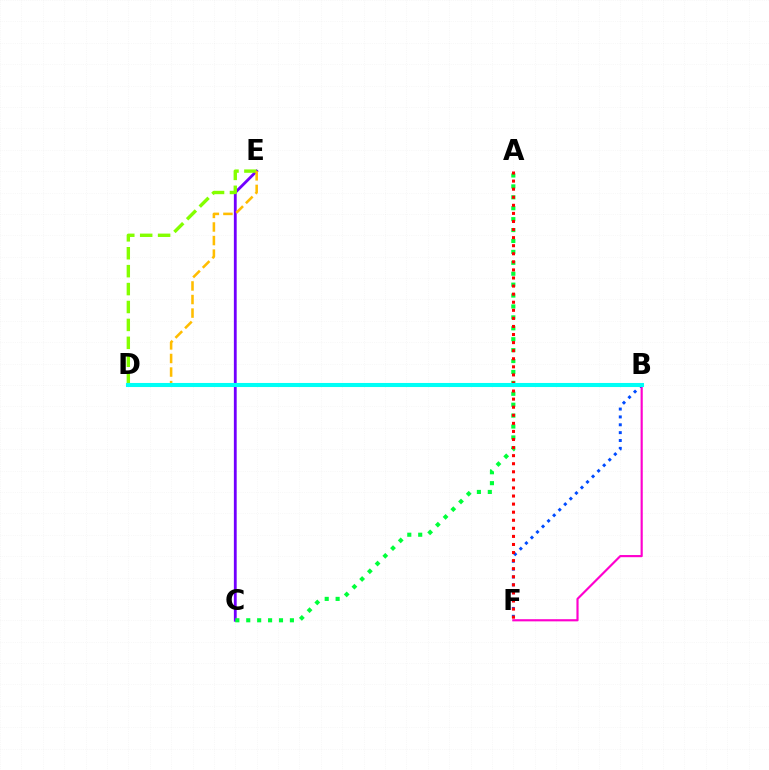{('C', 'E'): [{'color': '#7200ff', 'line_style': 'solid', 'thickness': 2.03}], ('A', 'C'): [{'color': '#00ff39', 'line_style': 'dotted', 'thickness': 2.97}], ('B', 'F'): [{'color': '#ff00cf', 'line_style': 'solid', 'thickness': 1.56}, {'color': '#004bff', 'line_style': 'dotted', 'thickness': 2.14}], ('A', 'F'): [{'color': '#ff0000', 'line_style': 'dotted', 'thickness': 2.19}], ('D', 'E'): [{'color': '#84ff00', 'line_style': 'dashed', 'thickness': 2.43}, {'color': '#ffbd00', 'line_style': 'dashed', 'thickness': 1.84}], ('B', 'D'): [{'color': '#00fff6', 'line_style': 'solid', 'thickness': 2.93}]}